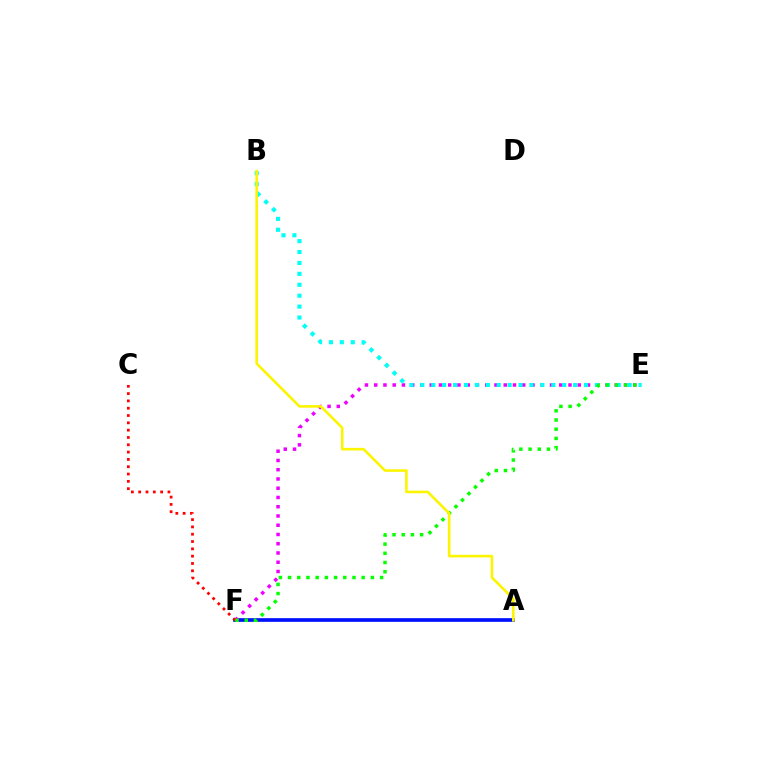{('A', 'F'): [{'color': '#0010ff', 'line_style': 'solid', 'thickness': 2.64}], ('E', 'F'): [{'color': '#ee00ff', 'line_style': 'dotted', 'thickness': 2.51}, {'color': '#08ff00', 'line_style': 'dotted', 'thickness': 2.5}], ('B', 'E'): [{'color': '#00fff6', 'line_style': 'dotted', 'thickness': 2.96}], ('C', 'F'): [{'color': '#ff0000', 'line_style': 'dotted', 'thickness': 1.99}], ('A', 'B'): [{'color': '#fcf500', 'line_style': 'solid', 'thickness': 1.87}]}